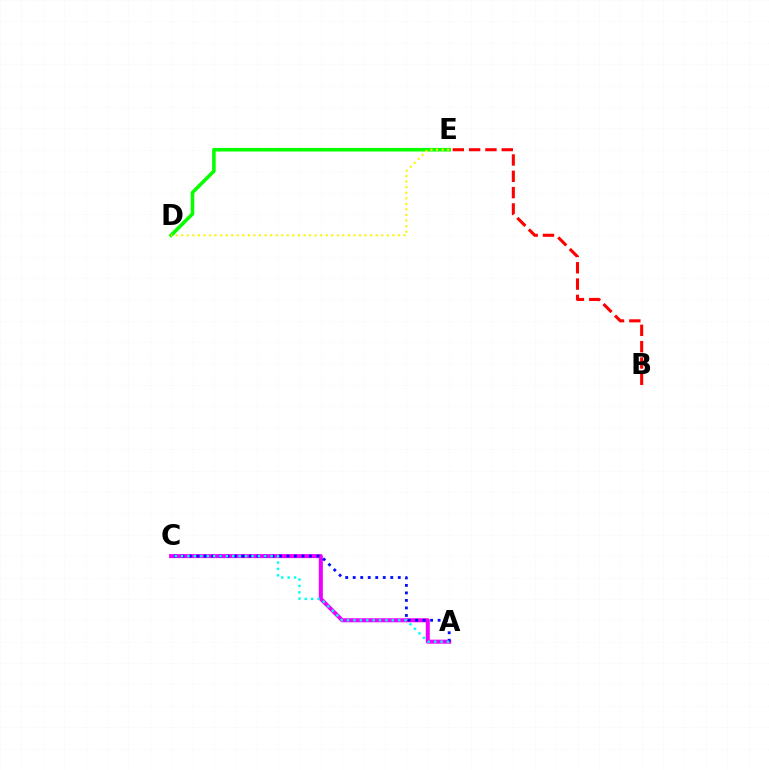{('D', 'E'): [{'color': '#08ff00', 'line_style': 'solid', 'thickness': 2.58}, {'color': '#fcf500', 'line_style': 'dotted', 'thickness': 1.51}], ('A', 'C'): [{'color': '#ee00ff', 'line_style': 'solid', 'thickness': 2.9}, {'color': '#0010ff', 'line_style': 'dotted', 'thickness': 2.04}, {'color': '#00fff6', 'line_style': 'dotted', 'thickness': 1.74}], ('B', 'E'): [{'color': '#ff0000', 'line_style': 'dashed', 'thickness': 2.22}]}